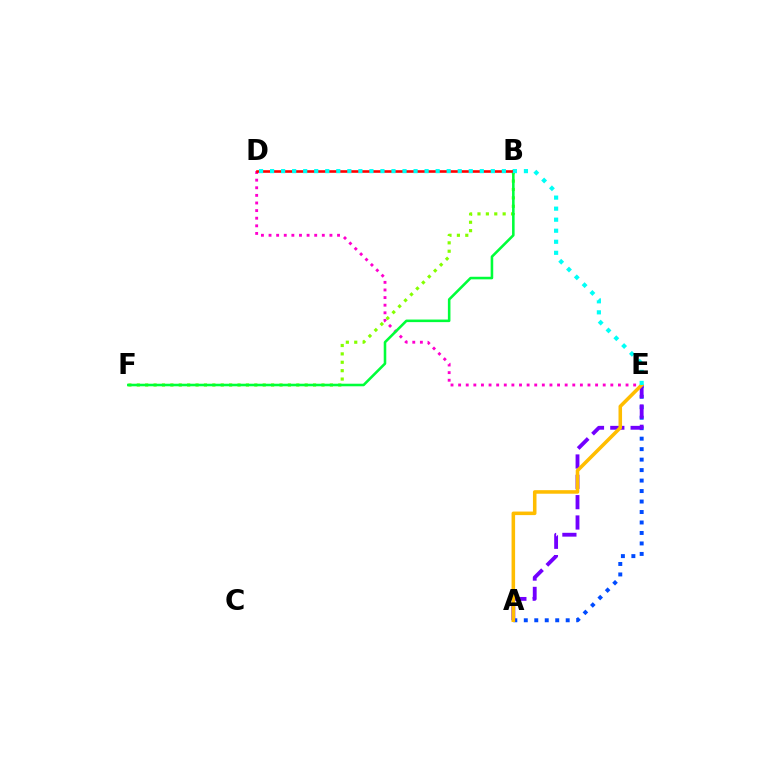{('A', 'E'): [{'color': '#004bff', 'line_style': 'dotted', 'thickness': 2.85}, {'color': '#7200ff', 'line_style': 'dashed', 'thickness': 2.76}, {'color': '#ffbd00', 'line_style': 'solid', 'thickness': 2.55}], ('D', 'E'): [{'color': '#ff00cf', 'line_style': 'dotted', 'thickness': 2.07}, {'color': '#00fff6', 'line_style': 'dotted', 'thickness': 3.0}], ('B', 'F'): [{'color': '#84ff00', 'line_style': 'dotted', 'thickness': 2.28}, {'color': '#00ff39', 'line_style': 'solid', 'thickness': 1.85}], ('B', 'D'): [{'color': '#ff0000', 'line_style': 'solid', 'thickness': 1.87}]}